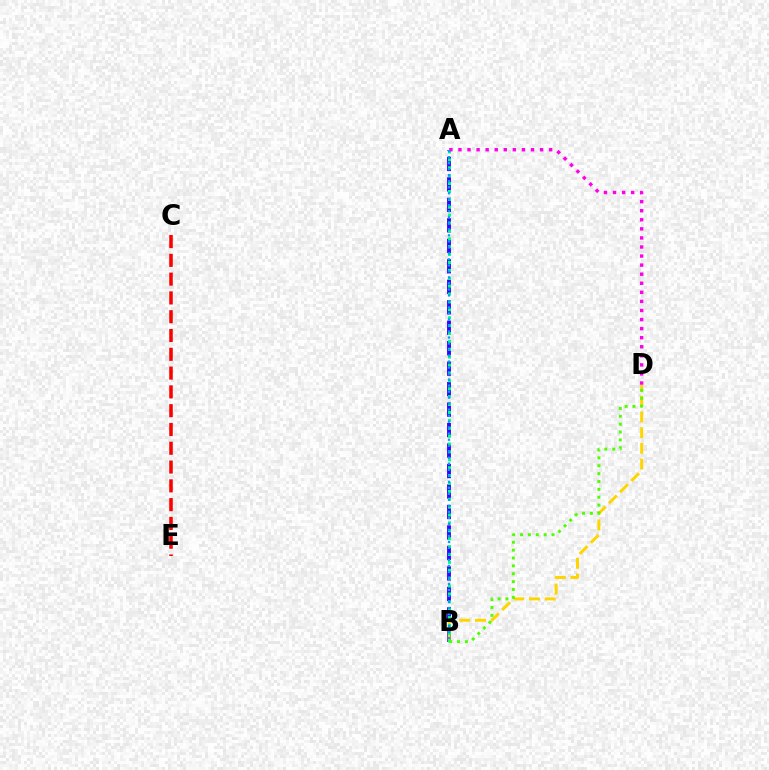{('A', 'B'): [{'color': '#3700ff', 'line_style': 'dashed', 'thickness': 2.78}, {'color': '#00ff86', 'line_style': 'dotted', 'thickness': 2.14}, {'color': '#009eff', 'line_style': 'dotted', 'thickness': 1.63}], ('B', 'D'): [{'color': '#ffd500', 'line_style': 'dashed', 'thickness': 2.14}, {'color': '#4fff00', 'line_style': 'dotted', 'thickness': 2.14}], ('C', 'E'): [{'color': '#ff0000', 'line_style': 'dashed', 'thickness': 2.55}], ('A', 'D'): [{'color': '#ff00ed', 'line_style': 'dotted', 'thickness': 2.46}]}